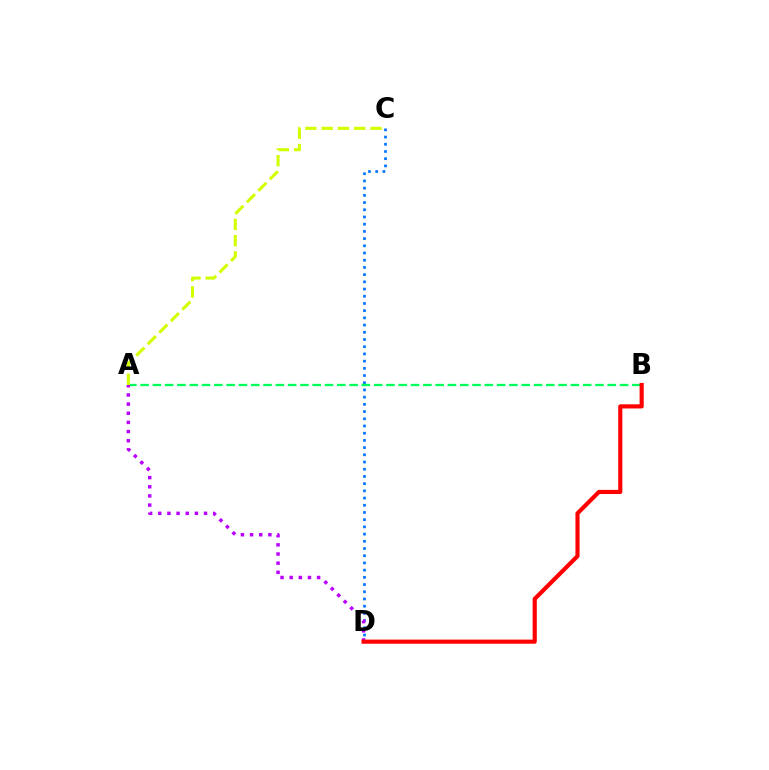{('C', 'D'): [{'color': '#0074ff', 'line_style': 'dotted', 'thickness': 1.96}], ('A', 'B'): [{'color': '#00ff5c', 'line_style': 'dashed', 'thickness': 1.67}], ('A', 'D'): [{'color': '#b900ff', 'line_style': 'dotted', 'thickness': 2.49}], ('A', 'C'): [{'color': '#d1ff00', 'line_style': 'dashed', 'thickness': 2.21}], ('B', 'D'): [{'color': '#ff0000', 'line_style': 'solid', 'thickness': 2.98}]}